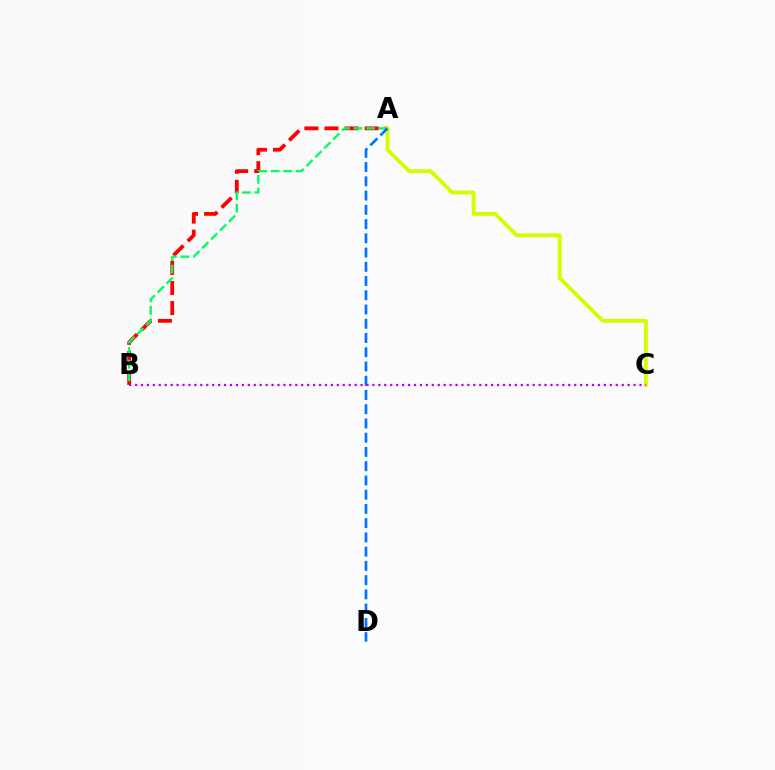{('A', 'B'): [{'color': '#ff0000', 'line_style': 'dashed', 'thickness': 2.73}, {'color': '#00ff5c', 'line_style': 'dashed', 'thickness': 1.71}], ('A', 'C'): [{'color': '#d1ff00', 'line_style': 'solid', 'thickness': 2.79}], ('A', 'D'): [{'color': '#0074ff', 'line_style': 'dashed', 'thickness': 1.93}], ('B', 'C'): [{'color': '#b900ff', 'line_style': 'dotted', 'thickness': 1.61}]}